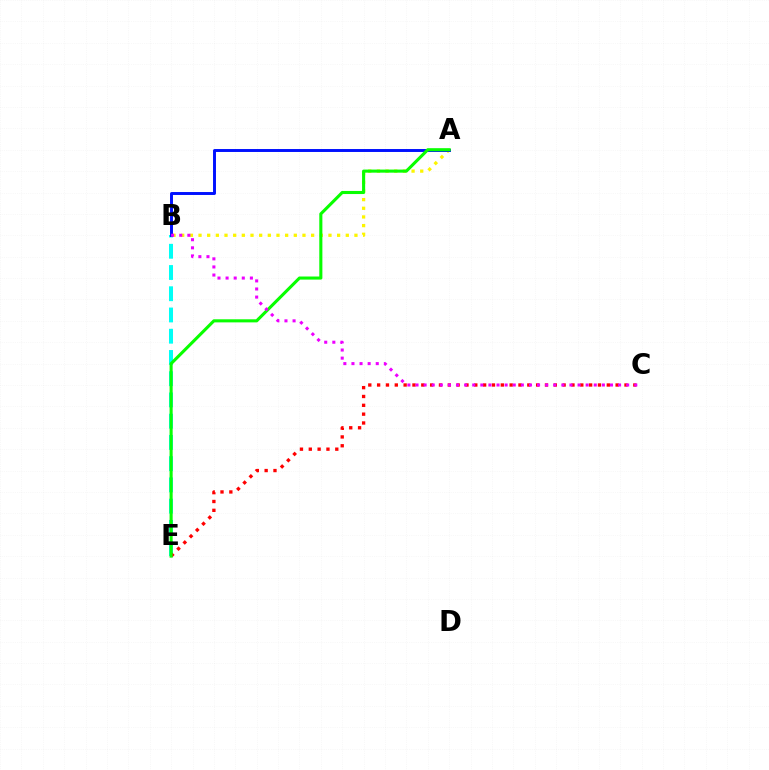{('B', 'E'): [{'color': '#00fff6', 'line_style': 'dashed', 'thickness': 2.89}], ('A', 'B'): [{'color': '#fcf500', 'line_style': 'dotted', 'thickness': 2.35}, {'color': '#0010ff', 'line_style': 'solid', 'thickness': 2.12}], ('C', 'E'): [{'color': '#ff0000', 'line_style': 'dotted', 'thickness': 2.4}], ('A', 'E'): [{'color': '#08ff00', 'line_style': 'solid', 'thickness': 2.22}], ('B', 'C'): [{'color': '#ee00ff', 'line_style': 'dotted', 'thickness': 2.2}]}